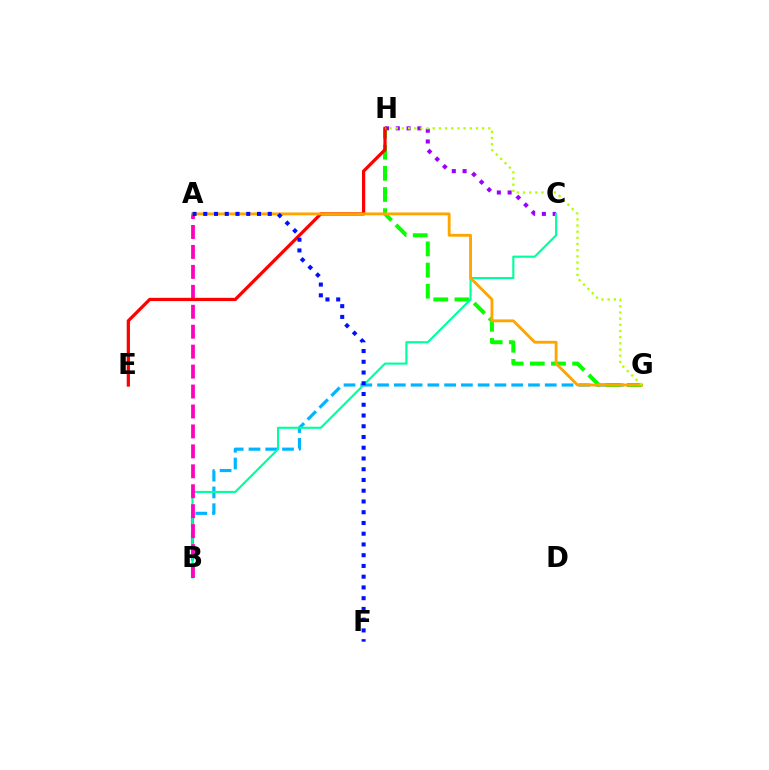{('B', 'G'): [{'color': '#00b5ff', 'line_style': 'dashed', 'thickness': 2.28}], ('C', 'H'): [{'color': '#9b00ff', 'line_style': 'dotted', 'thickness': 2.93}], ('G', 'H'): [{'color': '#08ff00', 'line_style': 'dashed', 'thickness': 2.88}, {'color': '#b3ff00', 'line_style': 'dotted', 'thickness': 1.68}], ('B', 'C'): [{'color': '#00ff9d', 'line_style': 'solid', 'thickness': 1.54}], ('A', 'B'): [{'color': '#ff00bd', 'line_style': 'dashed', 'thickness': 2.71}], ('E', 'H'): [{'color': '#ff0000', 'line_style': 'solid', 'thickness': 2.34}], ('A', 'G'): [{'color': '#ffa500', 'line_style': 'solid', 'thickness': 2.06}], ('A', 'F'): [{'color': '#0010ff', 'line_style': 'dotted', 'thickness': 2.92}]}